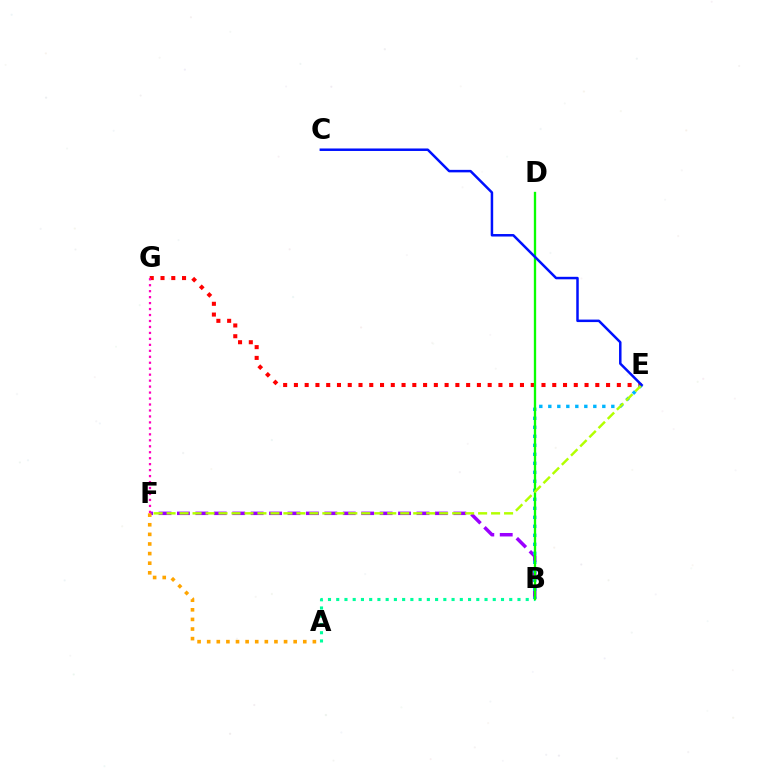{('E', 'G'): [{'color': '#ff0000', 'line_style': 'dotted', 'thickness': 2.92}], ('B', 'F'): [{'color': '#9b00ff', 'line_style': 'dashed', 'thickness': 2.5}], ('F', 'G'): [{'color': '#ff00bd', 'line_style': 'dotted', 'thickness': 1.62}], ('A', 'F'): [{'color': '#ffa500', 'line_style': 'dotted', 'thickness': 2.61}], ('A', 'B'): [{'color': '#00ff9d', 'line_style': 'dotted', 'thickness': 2.24}], ('B', 'E'): [{'color': '#00b5ff', 'line_style': 'dotted', 'thickness': 2.45}], ('B', 'D'): [{'color': '#08ff00', 'line_style': 'solid', 'thickness': 1.68}], ('E', 'F'): [{'color': '#b3ff00', 'line_style': 'dashed', 'thickness': 1.76}], ('C', 'E'): [{'color': '#0010ff', 'line_style': 'solid', 'thickness': 1.8}]}